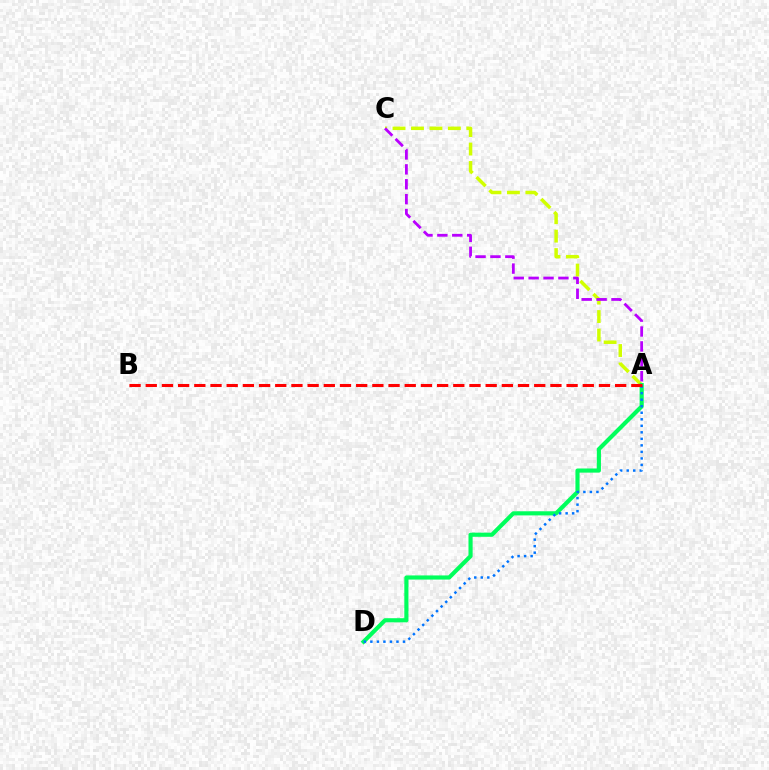{('A', 'C'): [{'color': '#d1ff00', 'line_style': 'dashed', 'thickness': 2.51}, {'color': '#b900ff', 'line_style': 'dashed', 'thickness': 2.02}], ('A', 'D'): [{'color': '#00ff5c', 'line_style': 'solid', 'thickness': 2.98}, {'color': '#0074ff', 'line_style': 'dotted', 'thickness': 1.77}], ('A', 'B'): [{'color': '#ff0000', 'line_style': 'dashed', 'thickness': 2.2}]}